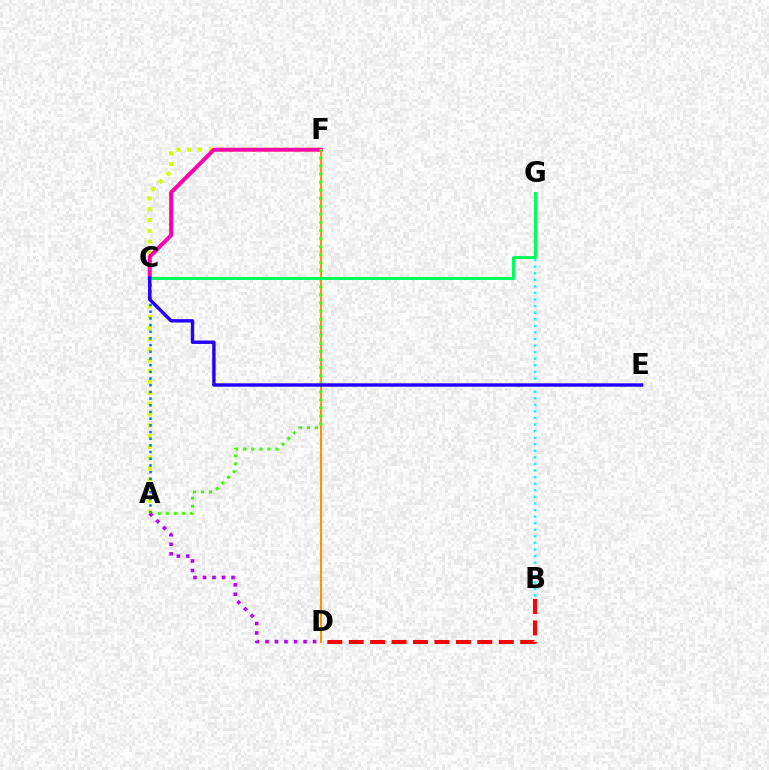{('B', 'G'): [{'color': '#00fff6', 'line_style': 'dotted', 'thickness': 1.79}], ('A', 'F'): [{'color': '#d1ff00', 'line_style': 'dotted', 'thickness': 2.93}, {'color': '#3dff00', 'line_style': 'dotted', 'thickness': 2.19}], ('C', 'F'): [{'color': '#ff00ac', 'line_style': 'solid', 'thickness': 2.85}], ('A', 'C'): [{'color': '#0074ff', 'line_style': 'dotted', 'thickness': 1.82}], ('D', 'F'): [{'color': '#ff9400', 'line_style': 'solid', 'thickness': 1.51}], ('B', 'D'): [{'color': '#ff0000', 'line_style': 'dashed', 'thickness': 2.91}], ('A', 'D'): [{'color': '#b900ff', 'line_style': 'dotted', 'thickness': 2.58}], ('C', 'G'): [{'color': '#00ff5c', 'line_style': 'solid', 'thickness': 2.14}], ('C', 'E'): [{'color': '#2500ff', 'line_style': 'solid', 'thickness': 2.45}]}